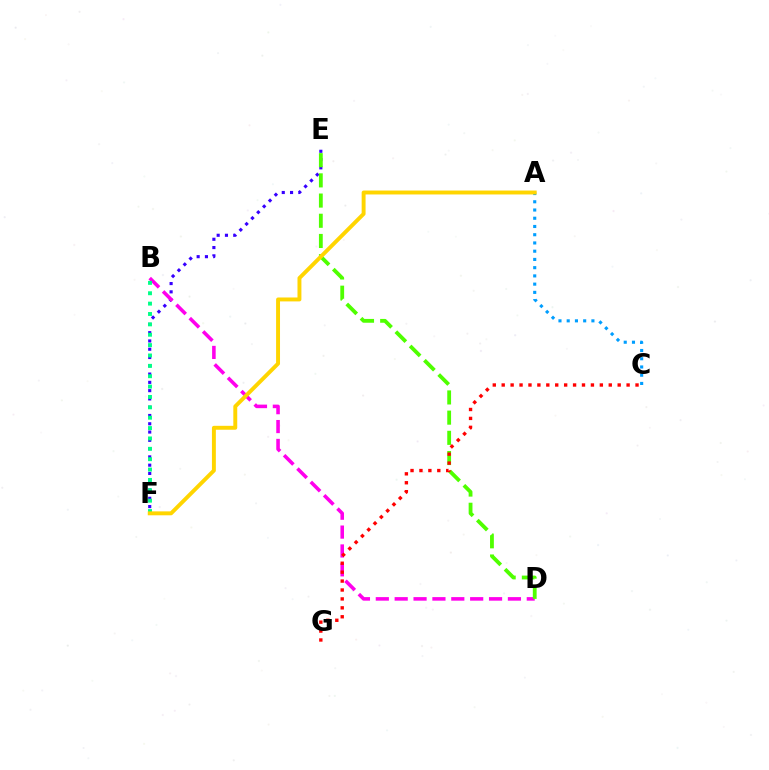{('E', 'F'): [{'color': '#3700ff', 'line_style': 'dotted', 'thickness': 2.25}], ('B', 'D'): [{'color': '#ff00ed', 'line_style': 'dashed', 'thickness': 2.56}], ('B', 'F'): [{'color': '#00ff86', 'line_style': 'dotted', 'thickness': 2.82}], ('D', 'E'): [{'color': '#4fff00', 'line_style': 'dashed', 'thickness': 2.74}], ('C', 'G'): [{'color': '#ff0000', 'line_style': 'dotted', 'thickness': 2.42}], ('A', 'C'): [{'color': '#009eff', 'line_style': 'dotted', 'thickness': 2.24}], ('A', 'F'): [{'color': '#ffd500', 'line_style': 'solid', 'thickness': 2.82}]}